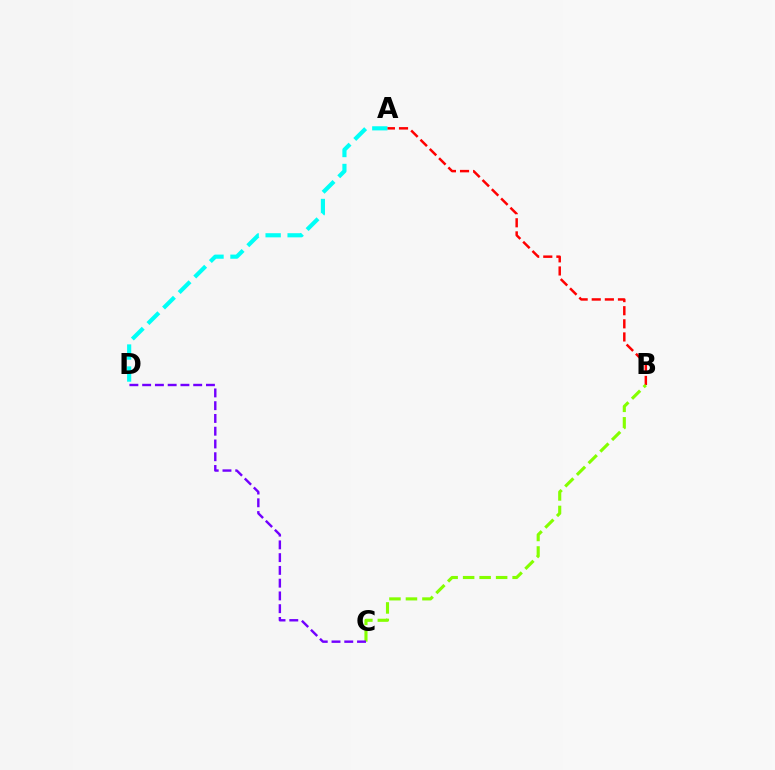{('A', 'D'): [{'color': '#00fff6', 'line_style': 'dashed', 'thickness': 2.99}], ('A', 'B'): [{'color': '#ff0000', 'line_style': 'dashed', 'thickness': 1.78}], ('B', 'C'): [{'color': '#84ff00', 'line_style': 'dashed', 'thickness': 2.24}], ('C', 'D'): [{'color': '#7200ff', 'line_style': 'dashed', 'thickness': 1.73}]}